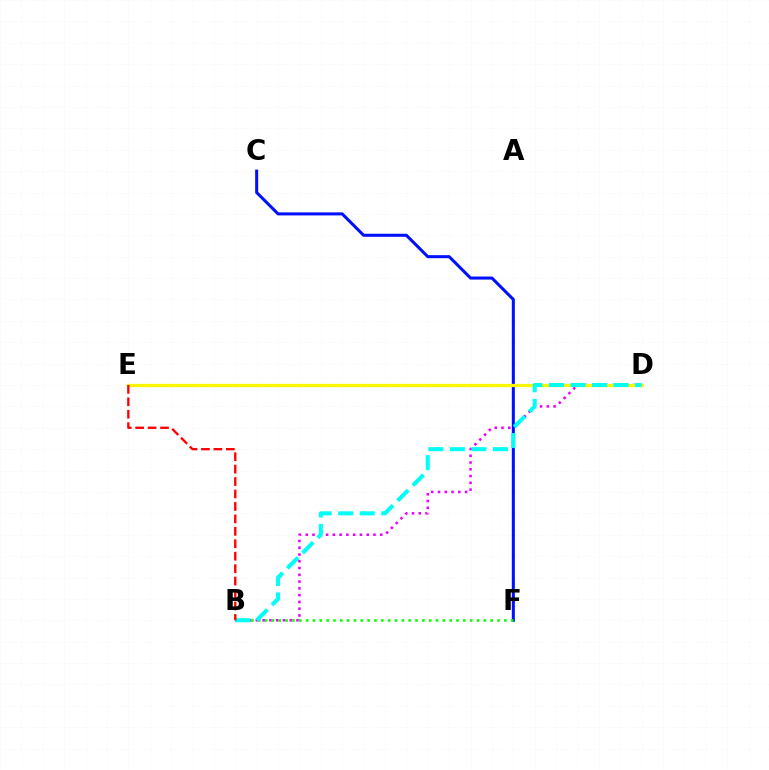{('C', 'F'): [{'color': '#0010ff', 'line_style': 'solid', 'thickness': 2.18}], ('B', 'D'): [{'color': '#ee00ff', 'line_style': 'dotted', 'thickness': 1.84}, {'color': '#00fff6', 'line_style': 'dashed', 'thickness': 2.93}], ('B', 'F'): [{'color': '#08ff00', 'line_style': 'dotted', 'thickness': 1.86}], ('D', 'E'): [{'color': '#fcf500', 'line_style': 'solid', 'thickness': 2.35}], ('B', 'E'): [{'color': '#ff0000', 'line_style': 'dashed', 'thickness': 1.69}]}